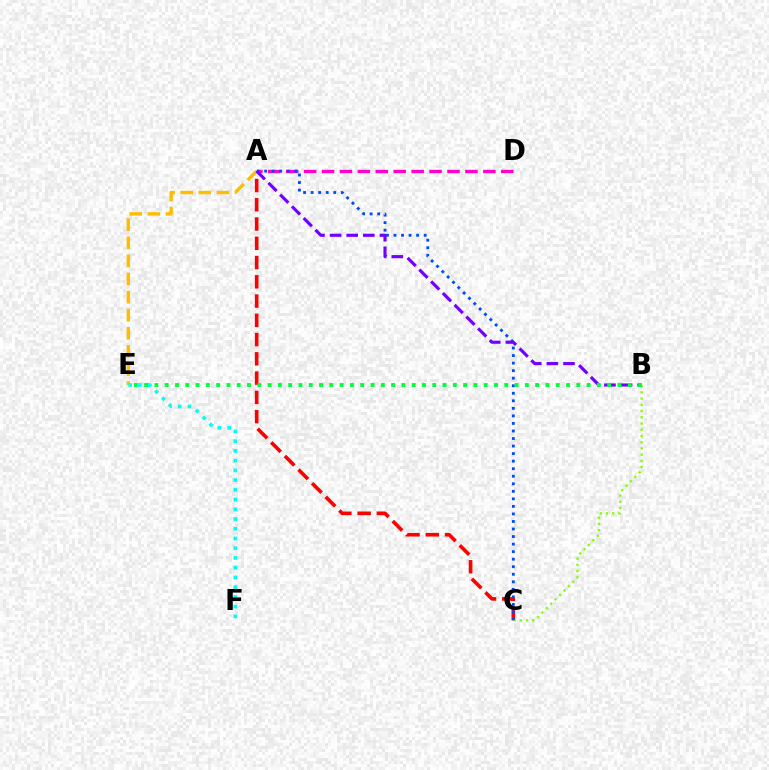{('A', 'C'): [{'color': '#ff0000', 'line_style': 'dashed', 'thickness': 2.62}, {'color': '#004bff', 'line_style': 'dotted', 'thickness': 2.05}], ('B', 'C'): [{'color': '#84ff00', 'line_style': 'dotted', 'thickness': 1.69}], ('A', 'E'): [{'color': '#ffbd00', 'line_style': 'dashed', 'thickness': 2.46}], ('A', 'D'): [{'color': '#ff00cf', 'line_style': 'dashed', 'thickness': 2.43}], ('E', 'F'): [{'color': '#00fff6', 'line_style': 'dotted', 'thickness': 2.64}], ('A', 'B'): [{'color': '#7200ff', 'line_style': 'dashed', 'thickness': 2.26}], ('B', 'E'): [{'color': '#00ff39', 'line_style': 'dotted', 'thickness': 2.8}]}